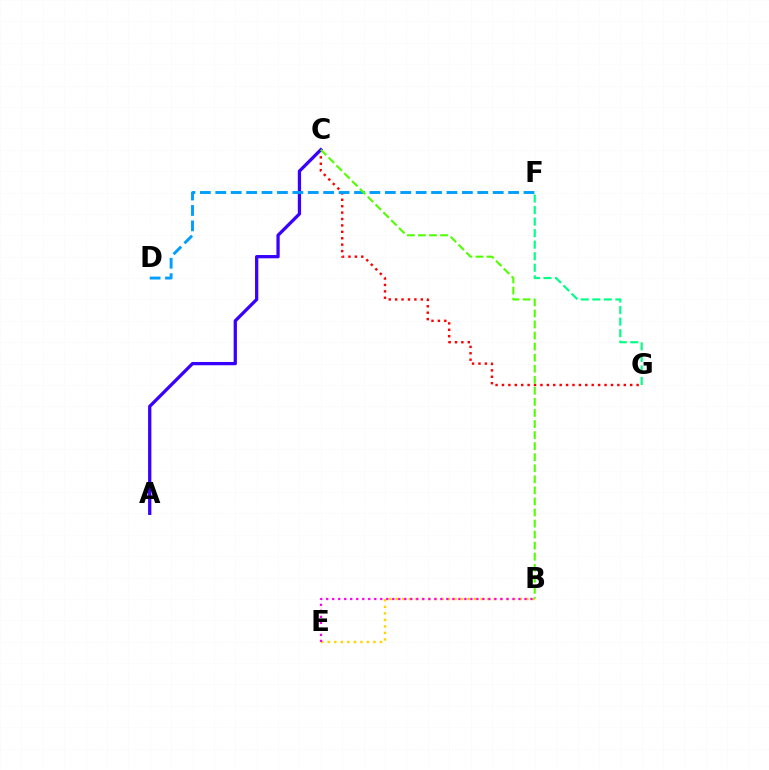{('C', 'G'): [{'color': '#ff0000', 'line_style': 'dotted', 'thickness': 1.74}], ('A', 'C'): [{'color': '#3700ff', 'line_style': 'solid', 'thickness': 2.35}], ('F', 'G'): [{'color': '#00ff86', 'line_style': 'dashed', 'thickness': 1.57}], ('B', 'E'): [{'color': '#ffd500', 'line_style': 'dotted', 'thickness': 1.77}, {'color': '#ff00ed', 'line_style': 'dotted', 'thickness': 1.63}], ('D', 'F'): [{'color': '#009eff', 'line_style': 'dashed', 'thickness': 2.09}], ('B', 'C'): [{'color': '#4fff00', 'line_style': 'dashed', 'thickness': 1.5}]}